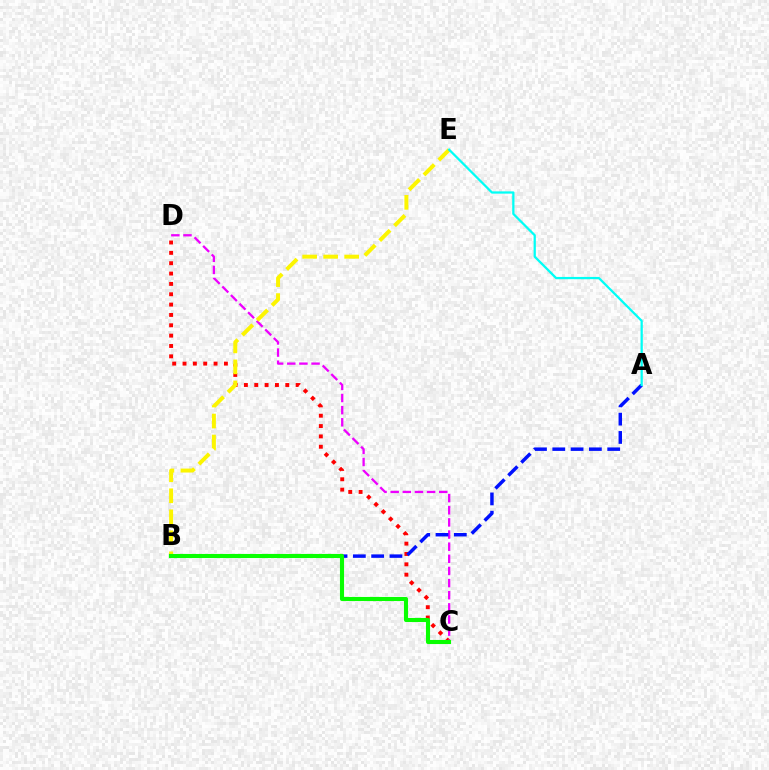{('C', 'D'): [{'color': '#ff0000', 'line_style': 'dotted', 'thickness': 2.81}, {'color': '#ee00ff', 'line_style': 'dashed', 'thickness': 1.65}], ('B', 'E'): [{'color': '#fcf500', 'line_style': 'dashed', 'thickness': 2.85}], ('A', 'B'): [{'color': '#0010ff', 'line_style': 'dashed', 'thickness': 2.49}], ('A', 'E'): [{'color': '#00fff6', 'line_style': 'solid', 'thickness': 1.62}], ('B', 'C'): [{'color': '#08ff00', 'line_style': 'solid', 'thickness': 2.95}]}